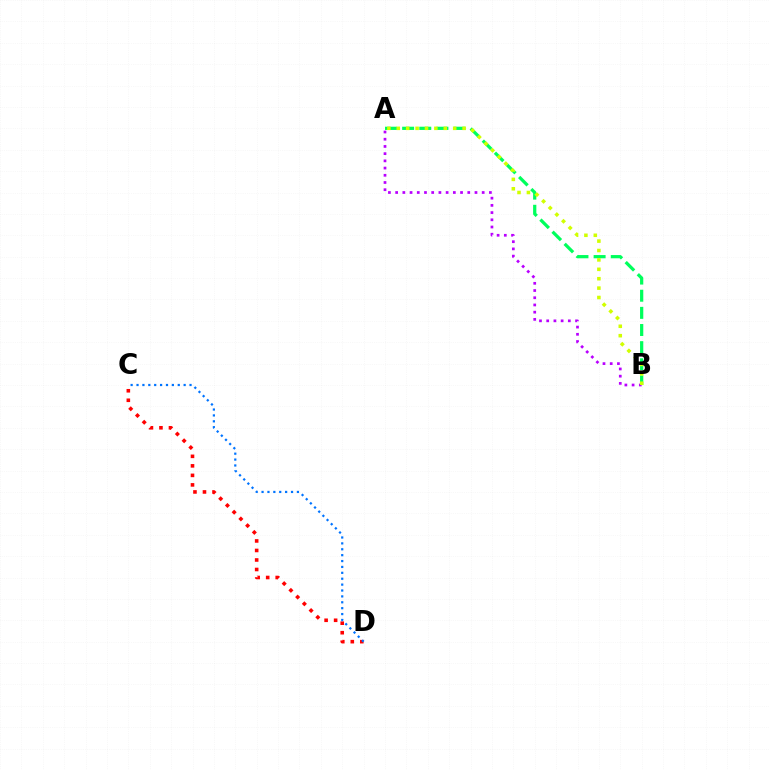{('C', 'D'): [{'color': '#ff0000', 'line_style': 'dotted', 'thickness': 2.59}, {'color': '#0074ff', 'line_style': 'dotted', 'thickness': 1.6}], ('A', 'B'): [{'color': '#00ff5c', 'line_style': 'dashed', 'thickness': 2.33}, {'color': '#b900ff', 'line_style': 'dotted', 'thickness': 1.96}, {'color': '#d1ff00', 'line_style': 'dotted', 'thickness': 2.55}]}